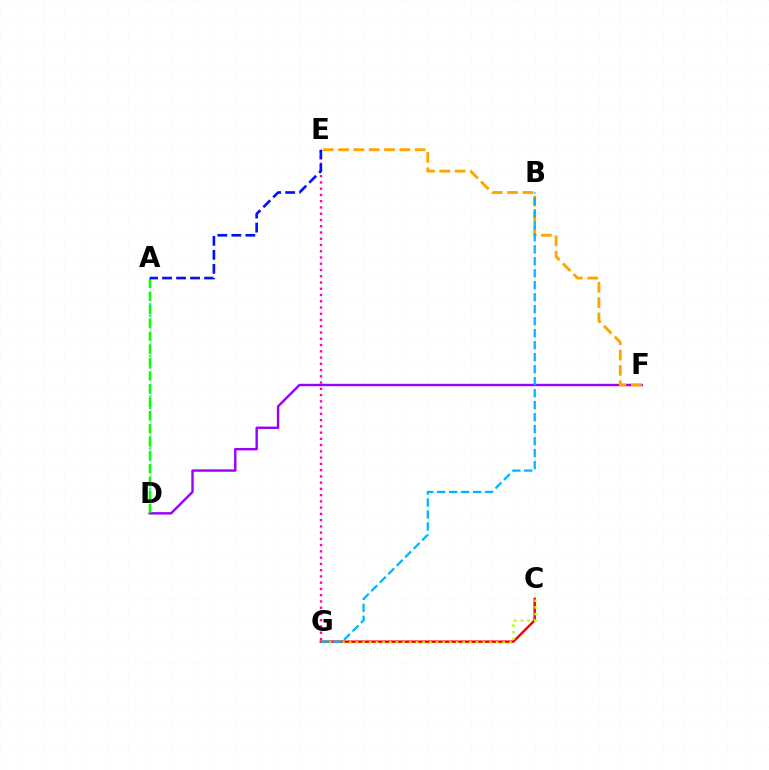{('A', 'D'): [{'color': '#00ff9d', 'line_style': 'dotted', 'thickness': 1.57}, {'color': '#08ff00', 'line_style': 'dashed', 'thickness': 1.8}], ('C', 'G'): [{'color': '#ff0000', 'line_style': 'solid', 'thickness': 1.78}, {'color': '#b3ff00', 'line_style': 'dotted', 'thickness': 1.81}], ('D', 'F'): [{'color': '#9b00ff', 'line_style': 'solid', 'thickness': 1.74}], ('E', 'G'): [{'color': '#ff00bd', 'line_style': 'dotted', 'thickness': 1.7}], ('E', 'F'): [{'color': '#ffa500', 'line_style': 'dashed', 'thickness': 2.08}], ('A', 'E'): [{'color': '#0010ff', 'line_style': 'dashed', 'thickness': 1.9}], ('B', 'G'): [{'color': '#00b5ff', 'line_style': 'dashed', 'thickness': 1.63}]}